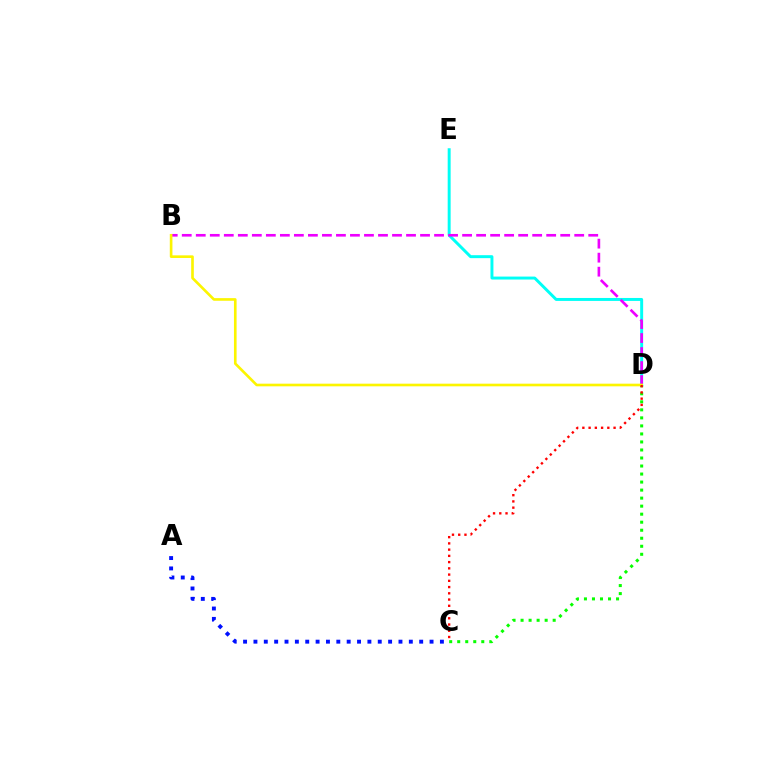{('D', 'E'): [{'color': '#00fff6', 'line_style': 'solid', 'thickness': 2.13}], ('B', 'D'): [{'color': '#ee00ff', 'line_style': 'dashed', 'thickness': 1.9}, {'color': '#fcf500', 'line_style': 'solid', 'thickness': 1.9}], ('C', 'D'): [{'color': '#08ff00', 'line_style': 'dotted', 'thickness': 2.18}, {'color': '#ff0000', 'line_style': 'dotted', 'thickness': 1.7}], ('A', 'C'): [{'color': '#0010ff', 'line_style': 'dotted', 'thickness': 2.81}]}